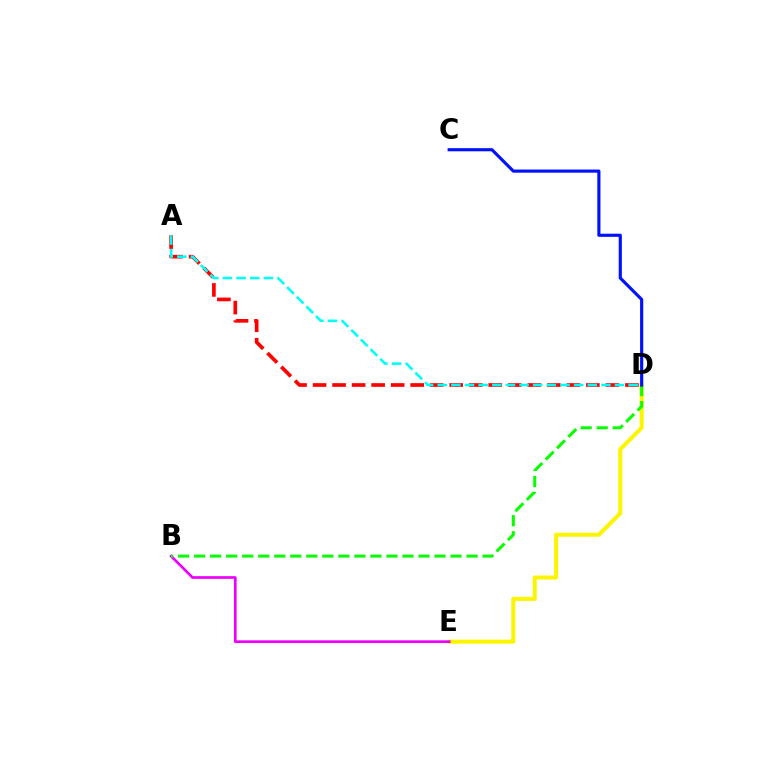{('D', 'E'): [{'color': '#fcf500', 'line_style': 'solid', 'thickness': 2.9}], ('A', 'D'): [{'color': '#ff0000', 'line_style': 'dashed', 'thickness': 2.65}, {'color': '#00fff6', 'line_style': 'dashed', 'thickness': 1.85}], ('B', 'E'): [{'color': '#ee00ff', 'line_style': 'solid', 'thickness': 1.94}], ('B', 'D'): [{'color': '#08ff00', 'line_style': 'dashed', 'thickness': 2.18}], ('C', 'D'): [{'color': '#0010ff', 'line_style': 'solid', 'thickness': 2.26}]}